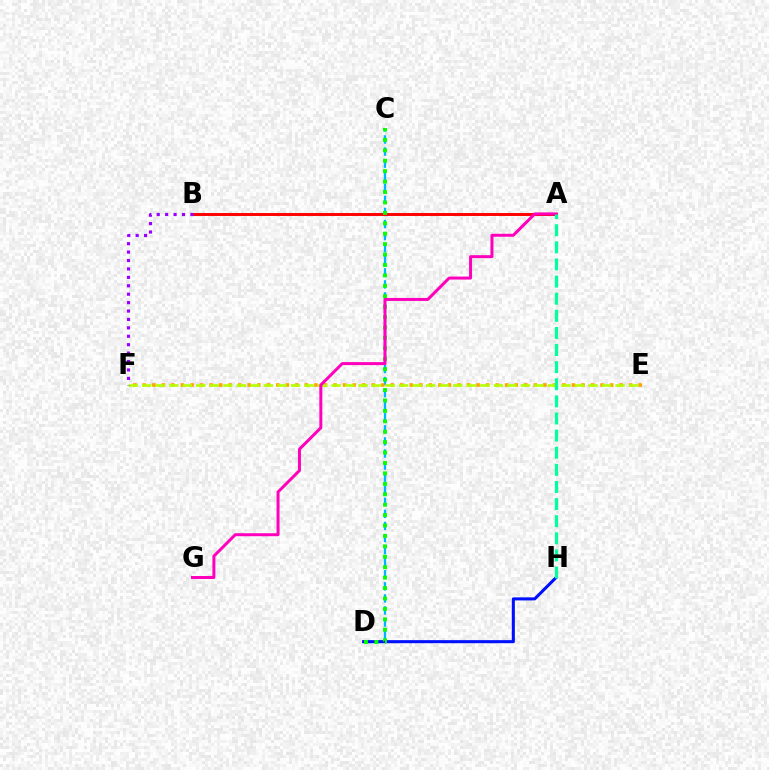{('C', 'D'): [{'color': '#00b5ff', 'line_style': 'dashed', 'thickness': 1.64}, {'color': '#08ff00', 'line_style': 'dotted', 'thickness': 2.83}], ('D', 'H'): [{'color': '#0010ff', 'line_style': 'solid', 'thickness': 2.2}], ('E', 'F'): [{'color': '#ffa500', 'line_style': 'dotted', 'thickness': 2.59}, {'color': '#b3ff00', 'line_style': 'dashed', 'thickness': 1.84}], ('A', 'B'): [{'color': '#ff0000', 'line_style': 'solid', 'thickness': 2.12}], ('A', 'G'): [{'color': '#ff00bd', 'line_style': 'solid', 'thickness': 2.15}], ('A', 'H'): [{'color': '#00ff9d', 'line_style': 'dashed', 'thickness': 2.33}], ('B', 'F'): [{'color': '#9b00ff', 'line_style': 'dotted', 'thickness': 2.29}]}